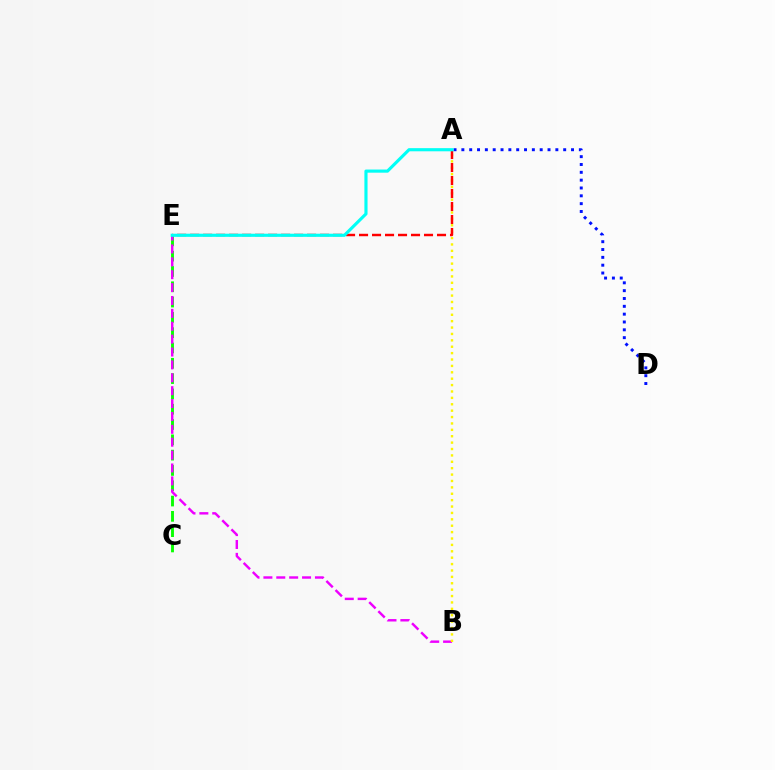{('C', 'E'): [{'color': '#08ff00', 'line_style': 'dashed', 'thickness': 2.08}], ('B', 'E'): [{'color': '#ee00ff', 'line_style': 'dashed', 'thickness': 1.75}], ('A', 'B'): [{'color': '#fcf500', 'line_style': 'dotted', 'thickness': 1.74}], ('A', 'D'): [{'color': '#0010ff', 'line_style': 'dotted', 'thickness': 2.13}], ('A', 'E'): [{'color': '#ff0000', 'line_style': 'dashed', 'thickness': 1.77}, {'color': '#00fff6', 'line_style': 'solid', 'thickness': 2.26}]}